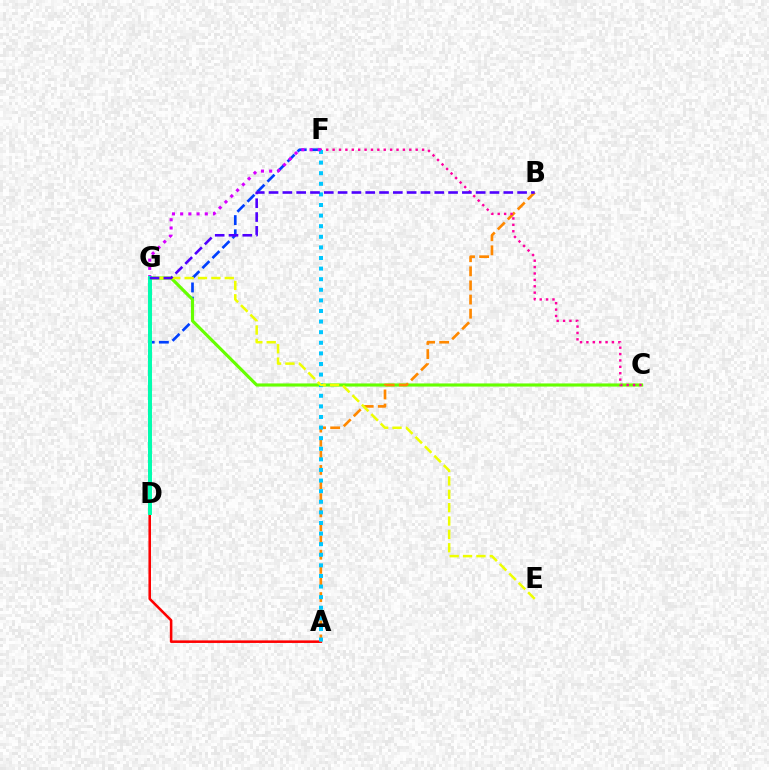{('D', 'G'): [{'color': '#00ff27', 'line_style': 'dashed', 'thickness': 1.71}, {'color': '#00ffaf', 'line_style': 'solid', 'thickness': 2.84}], ('D', 'F'): [{'color': '#003fff', 'line_style': 'dashed', 'thickness': 1.93}, {'color': '#d600ff', 'line_style': 'dotted', 'thickness': 2.23}], ('A', 'D'): [{'color': '#ff0000', 'line_style': 'solid', 'thickness': 1.85}], ('C', 'G'): [{'color': '#66ff00', 'line_style': 'solid', 'thickness': 2.26}], ('A', 'B'): [{'color': '#ff8800', 'line_style': 'dashed', 'thickness': 1.92}], ('C', 'F'): [{'color': '#ff00a0', 'line_style': 'dotted', 'thickness': 1.74}], ('A', 'F'): [{'color': '#00c7ff', 'line_style': 'dotted', 'thickness': 2.88}], ('E', 'G'): [{'color': '#eeff00', 'line_style': 'dashed', 'thickness': 1.82}], ('B', 'G'): [{'color': '#4f00ff', 'line_style': 'dashed', 'thickness': 1.88}]}